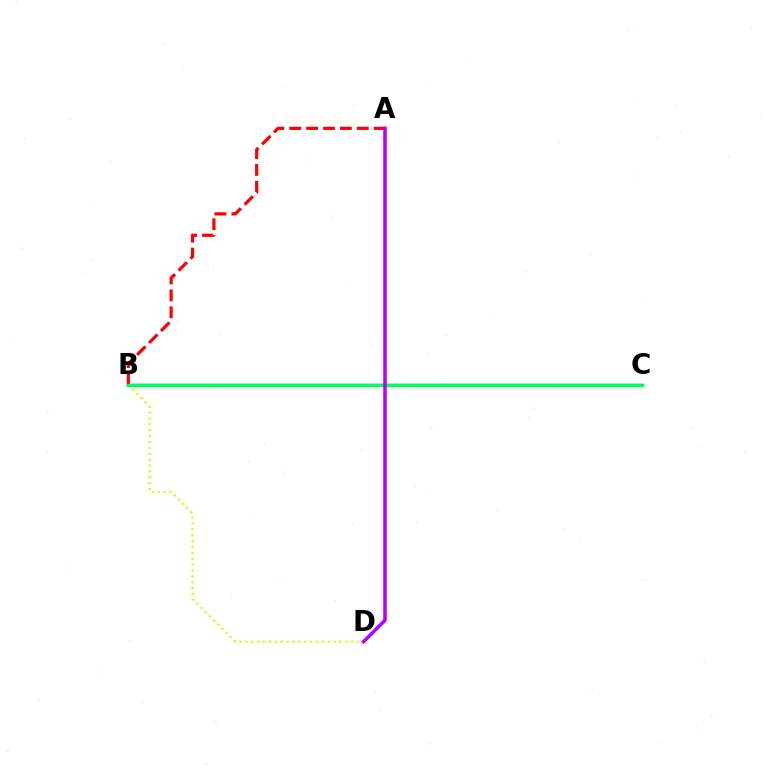{('B', 'C'): [{'color': '#0074ff', 'line_style': 'solid', 'thickness': 1.71}, {'color': '#00ff5c', 'line_style': 'solid', 'thickness': 2.5}], ('A', 'B'): [{'color': '#ff0000', 'line_style': 'dashed', 'thickness': 2.3}], ('B', 'D'): [{'color': '#d1ff00', 'line_style': 'dotted', 'thickness': 1.6}], ('A', 'D'): [{'color': '#b900ff', 'line_style': 'solid', 'thickness': 2.55}]}